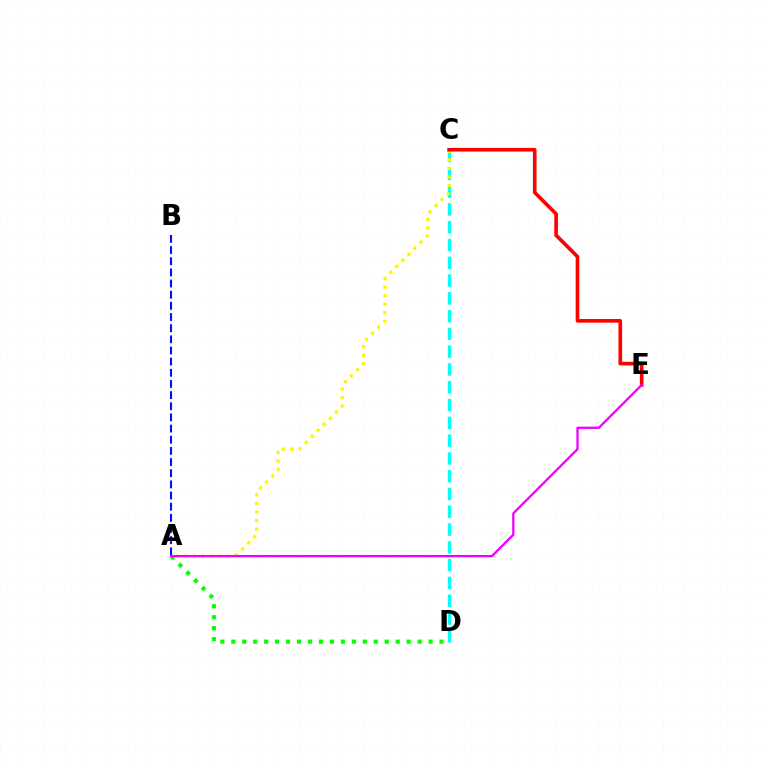{('A', 'D'): [{'color': '#08ff00', 'line_style': 'dotted', 'thickness': 2.98}], ('C', 'D'): [{'color': '#00fff6', 'line_style': 'dashed', 'thickness': 2.42}], ('A', 'C'): [{'color': '#fcf500', 'line_style': 'dotted', 'thickness': 2.32}], ('A', 'B'): [{'color': '#0010ff', 'line_style': 'dashed', 'thickness': 1.52}], ('C', 'E'): [{'color': '#ff0000', 'line_style': 'solid', 'thickness': 2.62}], ('A', 'E'): [{'color': '#ee00ff', 'line_style': 'solid', 'thickness': 1.65}]}